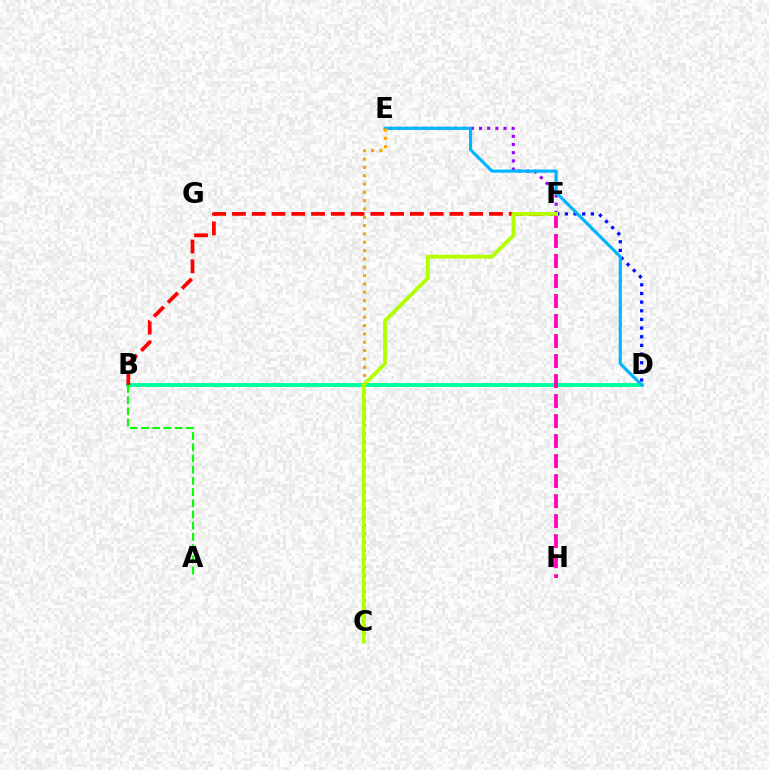{('B', 'D'): [{'color': '#00ff9d', 'line_style': 'solid', 'thickness': 2.79}], ('D', 'F'): [{'color': '#0010ff', 'line_style': 'dotted', 'thickness': 2.35}], ('A', 'B'): [{'color': '#08ff00', 'line_style': 'dashed', 'thickness': 1.52}], ('E', 'F'): [{'color': '#9b00ff', 'line_style': 'dotted', 'thickness': 2.22}], ('B', 'F'): [{'color': '#ff0000', 'line_style': 'dashed', 'thickness': 2.69}], ('D', 'E'): [{'color': '#00b5ff', 'line_style': 'solid', 'thickness': 2.26}], ('C', 'E'): [{'color': '#ffa500', 'line_style': 'dotted', 'thickness': 2.26}], ('F', 'H'): [{'color': '#ff00bd', 'line_style': 'dashed', 'thickness': 2.72}], ('C', 'F'): [{'color': '#b3ff00', 'line_style': 'solid', 'thickness': 2.73}]}